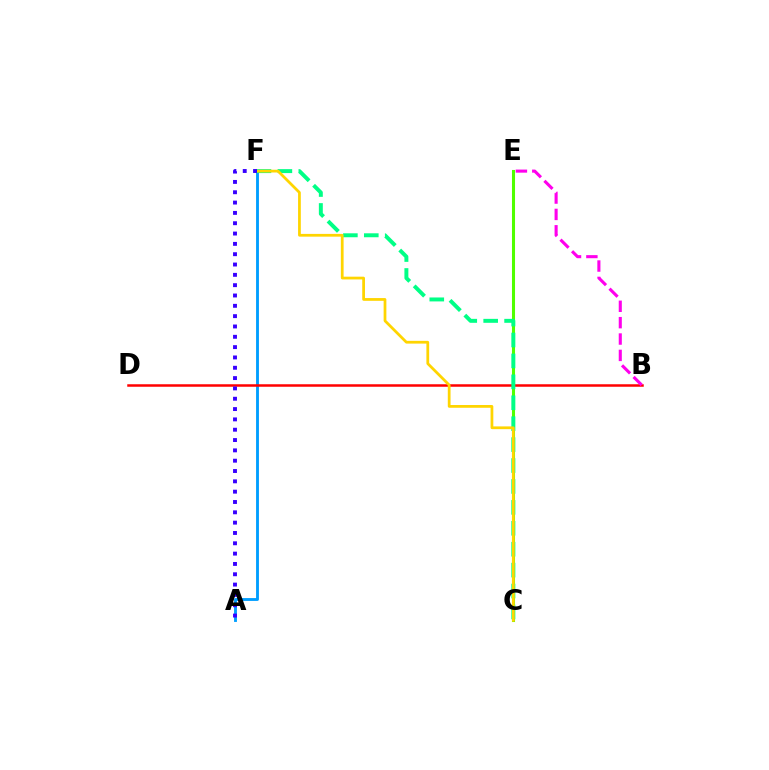{('A', 'F'): [{'color': '#009eff', 'line_style': 'solid', 'thickness': 2.06}, {'color': '#3700ff', 'line_style': 'dotted', 'thickness': 2.81}], ('C', 'E'): [{'color': '#4fff00', 'line_style': 'solid', 'thickness': 2.2}], ('B', 'D'): [{'color': '#ff0000', 'line_style': 'solid', 'thickness': 1.8}], ('C', 'F'): [{'color': '#00ff86', 'line_style': 'dashed', 'thickness': 2.84}, {'color': '#ffd500', 'line_style': 'solid', 'thickness': 1.98}], ('B', 'E'): [{'color': '#ff00ed', 'line_style': 'dashed', 'thickness': 2.22}]}